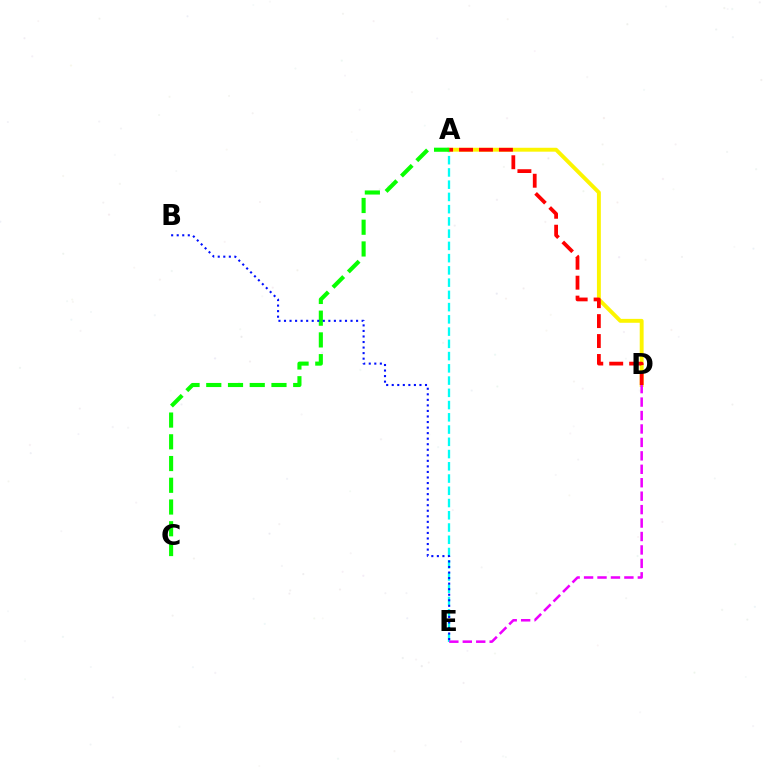{('A', 'E'): [{'color': '#00fff6', 'line_style': 'dashed', 'thickness': 1.66}], ('A', 'D'): [{'color': '#fcf500', 'line_style': 'solid', 'thickness': 2.81}, {'color': '#ff0000', 'line_style': 'dashed', 'thickness': 2.71}], ('D', 'E'): [{'color': '#ee00ff', 'line_style': 'dashed', 'thickness': 1.83}], ('A', 'C'): [{'color': '#08ff00', 'line_style': 'dashed', 'thickness': 2.95}], ('B', 'E'): [{'color': '#0010ff', 'line_style': 'dotted', 'thickness': 1.51}]}